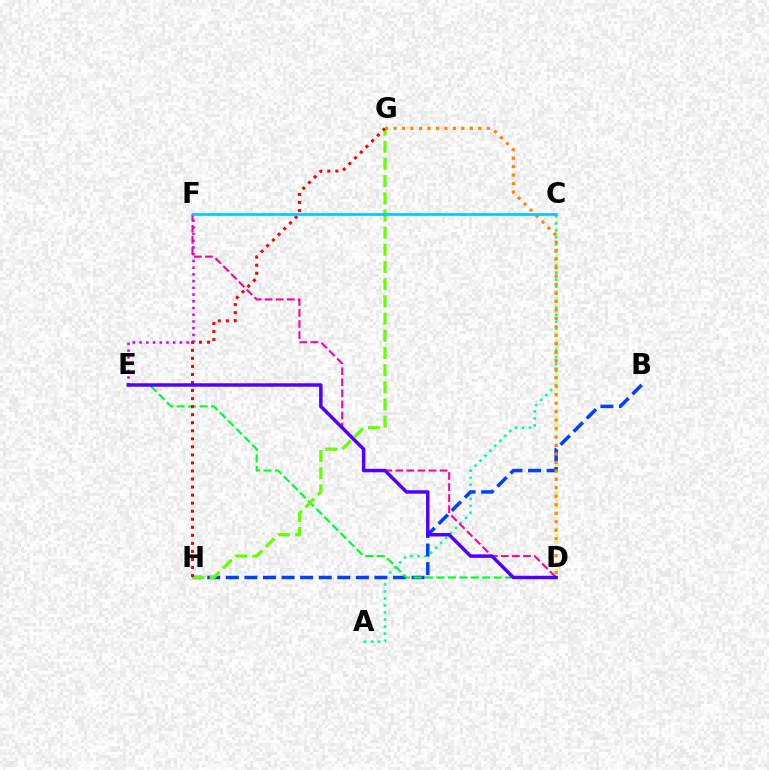{('C', 'D'): [{'color': '#eeff00', 'line_style': 'dotted', 'thickness': 1.89}], ('A', 'C'): [{'color': '#00ffaf', 'line_style': 'dotted', 'thickness': 1.91}], ('B', 'H'): [{'color': '#003fff', 'line_style': 'dashed', 'thickness': 2.52}], ('D', 'F'): [{'color': '#ff00a0', 'line_style': 'dashed', 'thickness': 1.5}], ('D', 'E'): [{'color': '#00ff27', 'line_style': 'dashed', 'thickness': 1.55}, {'color': '#4f00ff', 'line_style': 'solid', 'thickness': 2.49}], ('D', 'G'): [{'color': '#ff8800', 'line_style': 'dotted', 'thickness': 2.3}], ('G', 'H'): [{'color': '#66ff00', 'line_style': 'dashed', 'thickness': 2.33}, {'color': '#ff0000', 'line_style': 'dotted', 'thickness': 2.19}], ('E', 'F'): [{'color': '#d600ff', 'line_style': 'dotted', 'thickness': 1.83}], ('C', 'F'): [{'color': '#00c7ff', 'line_style': 'solid', 'thickness': 1.9}]}